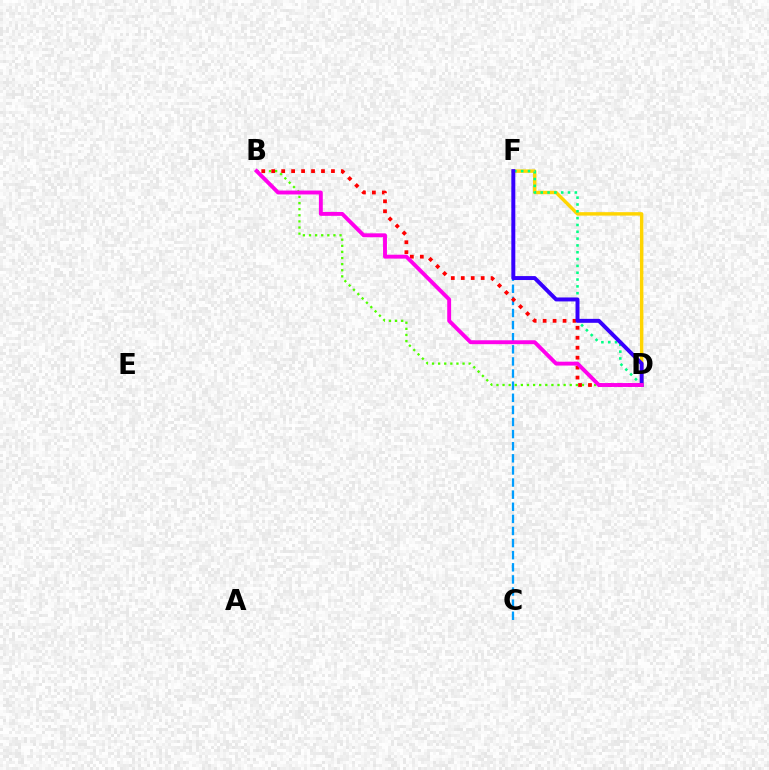{('D', 'F'): [{'color': '#ffd500', 'line_style': 'solid', 'thickness': 2.48}, {'color': '#00ff86', 'line_style': 'dotted', 'thickness': 1.85}, {'color': '#3700ff', 'line_style': 'solid', 'thickness': 2.84}], ('C', 'F'): [{'color': '#009eff', 'line_style': 'dashed', 'thickness': 1.65}], ('B', 'D'): [{'color': '#4fff00', 'line_style': 'dotted', 'thickness': 1.66}, {'color': '#ff0000', 'line_style': 'dotted', 'thickness': 2.71}, {'color': '#ff00ed', 'line_style': 'solid', 'thickness': 2.8}]}